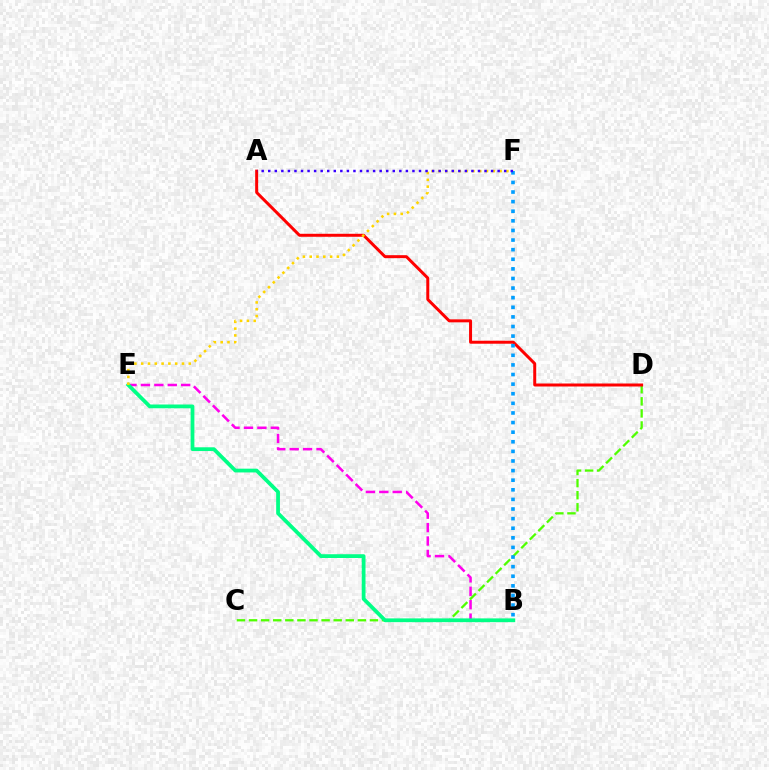{('C', 'D'): [{'color': '#4fff00', 'line_style': 'dashed', 'thickness': 1.64}], ('A', 'D'): [{'color': '#ff0000', 'line_style': 'solid', 'thickness': 2.15}], ('B', 'E'): [{'color': '#ff00ed', 'line_style': 'dashed', 'thickness': 1.82}, {'color': '#00ff86', 'line_style': 'solid', 'thickness': 2.71}], ('E', 'F'): [{'color': '#ffd500', 'line_style': 'dotted', 'thickness': 1.85}], ('B', 'F'): [{'color': '#009eff', 'line_style': 'dotted', 'thickness': 2.61}], ('A', 'F'): [{'color': '#3700ff', 'line_style': 'dotted', 'thickness': 1.78}]}